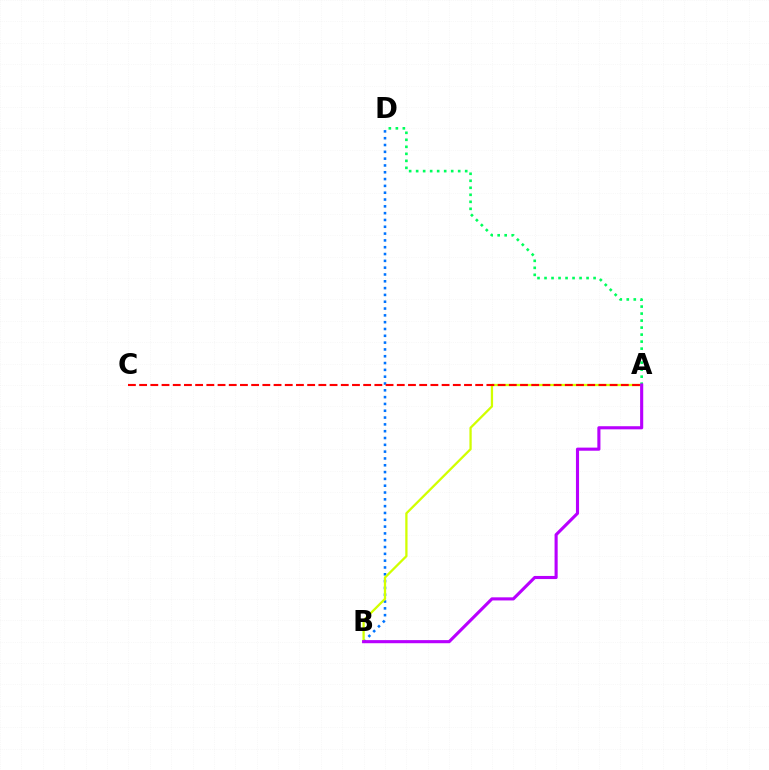{('B', 'D'): [{'color': '#0074ff', 'line_style': 'dotted', 'thickness': 1.85}], ('A', 'B'): [{'color': '#d1ff00', 'line_style': 'solid', 'thickness': 1.64}, {'color': '#b900ff', 'line_style': 'solid', 'thickness': 2.24}], ('A', 'D'): [{'color': '#00ff5c', 'line_style': 'dotted', 'thickness': 1.9}], ('A', 'C'): [{'color': '#ff0000', 'line_style': 'dashed', 'thickness': 1.52}]}